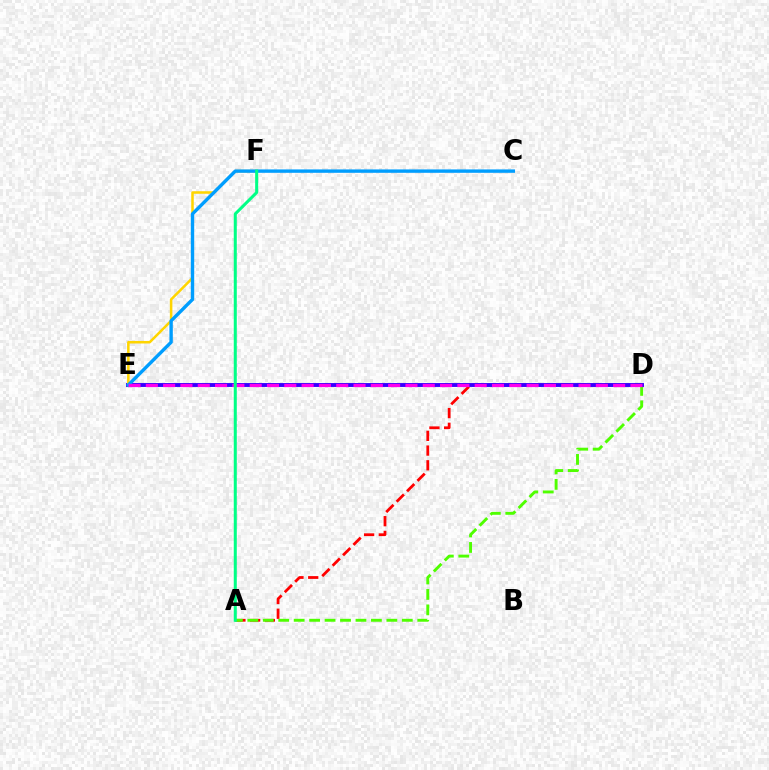{('A', 'D'): [{'color': '#ff0000', 'line_style': 'dashed', 'thickness': 2.0}, {'color': '#4fff00', 'line_style': 'dashed', 'thickness': 2.1}], ('D', 'E'): [{'color': '#3700ff', 'line_style': 'solid', 'thickness': 2.8}, {'color': '#ff00ed', 'line_style': 'dashed', 'thickness': 2.35}], ('E', 'F'): [{'color': '#ffd500', 'line_style': 'solid', 'thickness': 1.82}], ('C', 'E'): [{'color': '#009eff', 'line_style': 'solid', 'thickness': 2.44}], ('A', 'F'): [{'color': '#00ff86', 'line_style': 'solid', 'thickness': 2.18}]}